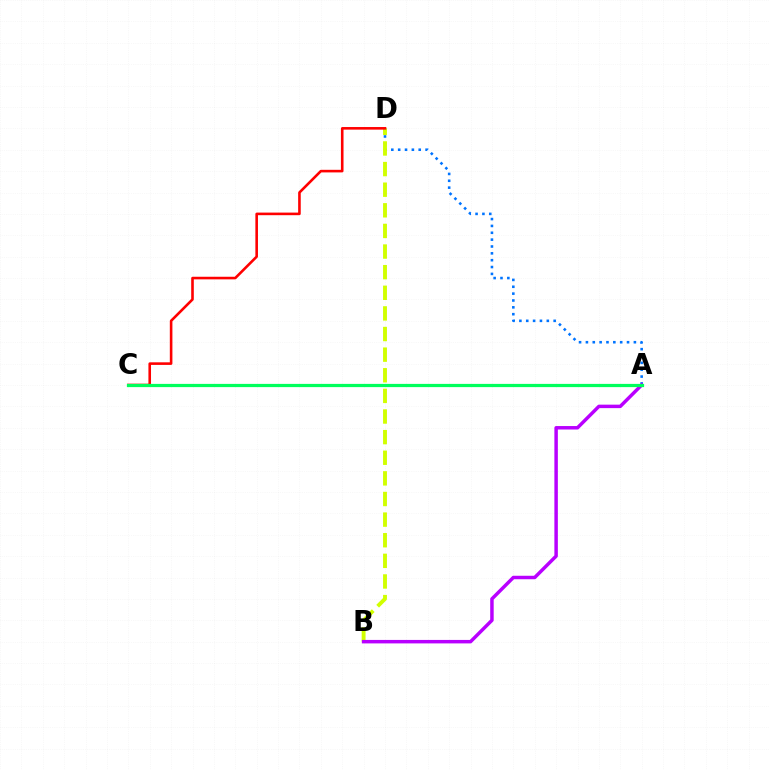{('A', 'D'): [{'color': '#0074ff', 'line_style': 'dotted', 'thickness': 1.86}], ('B', 'D'): [{'color': '#d1ff00', 'line_style': 'dashed', 'thickness': 2.8}], ('A', 'B'): [{'color': '#b900ff', 'line_style': 'solid', 'thickness': 2.5}], ('C', 'D'): [{'color': '#ff0000', 'line_style': 'solid', 'thickness': 1.87}], ('A', 'C'): [{'color': '#00ff5c', 'line_style': 'solid', 'thickness': 2.32}]}